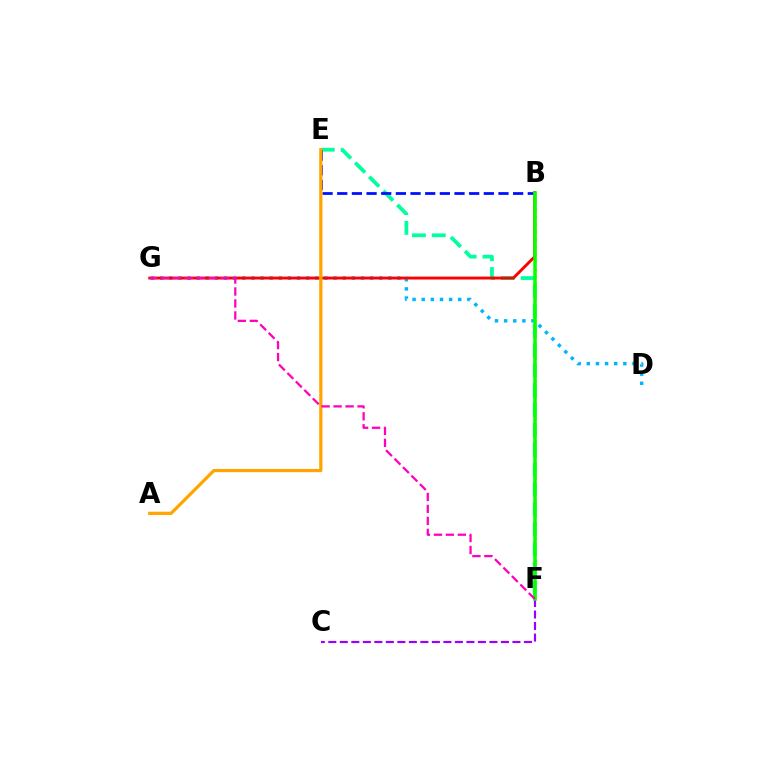{('C', 'F'): [{'color': '#9b00ff', 'line_style': 'dashed', 'thickness': 1.56}], ('B', 'F'): [{'color': '#b3ff00', 'line_style': 'dotted', 'thickness': 2.03}, {'color': '#08ff00', 'line_style': 'solid', 'thickness': 2.53}], ('E', 'F'): [{'color': '#00ff9d', 'line_style': 'dashed', 'thickness': 2.7}], ('B', 'E'): [{'color': '#0010ff', 'line_style': 'dashed', 'thickness': 1.99}], ('D', 'G'): [{'color': '#00b5ff', 'line_style': 'dotted', 'thickness': 2.48}], ('B', 'G'): [{'color': '#ff0000', 'line_style': 'solid', 'thickness': 2.08}], ('A', 'E'): [{'color': '#ffa500', 'line_style': 'solid', 'thickness': 2.32}], ('F', 'G'): [{'color': '#ff00bd', 'line_style': 'dashed', 'thickness': 1.63}]}